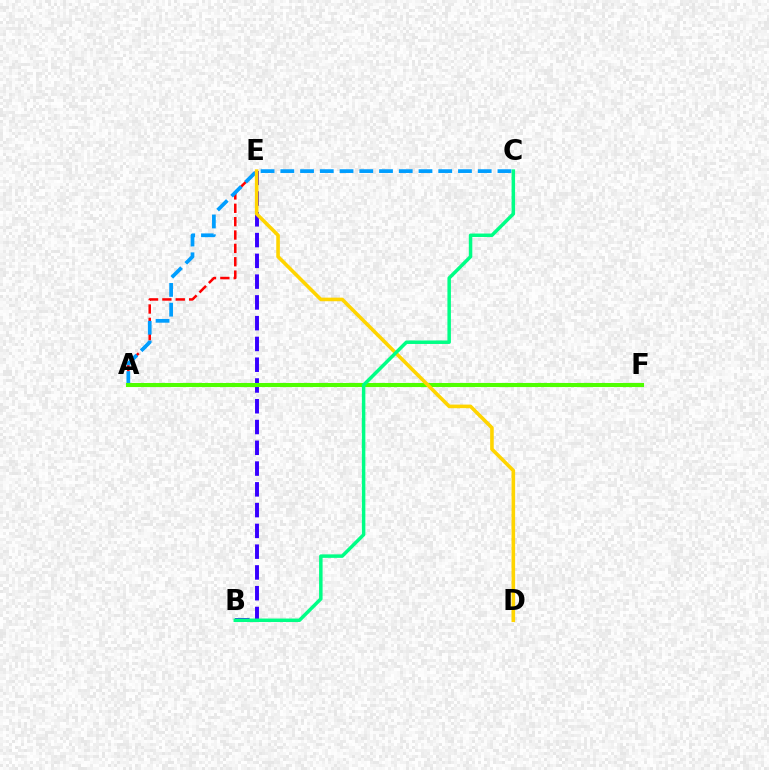{('A', 'F'): [{'color': '#ff00ed', 'line_style': 'dashed', 'thickness': 2.89}, {'color': '#4fff00', 'line_style': 'solid', 'thickness': 2.93}], ('A', 'E'): [{'color': '#ff0000', 'line_style': 'dashed', 'thickness': 1.82}], ('A', 'C'): [{'color': '#009eff', 'line_style': 'dashed', 'thickness': 2.68}], ('B', 'E'): [{'color': '#3700ff', 'line_style': 'dashed', 'thickness': 2.82}], ('D', 'E'): [{'color': '#ffd500', 'line_style': 'solid', 'thickness': 2.59}], ('B', 'C'): [{'color': '#00ff86', 'line_style': 'solid', 'thickness': 2.51}]}